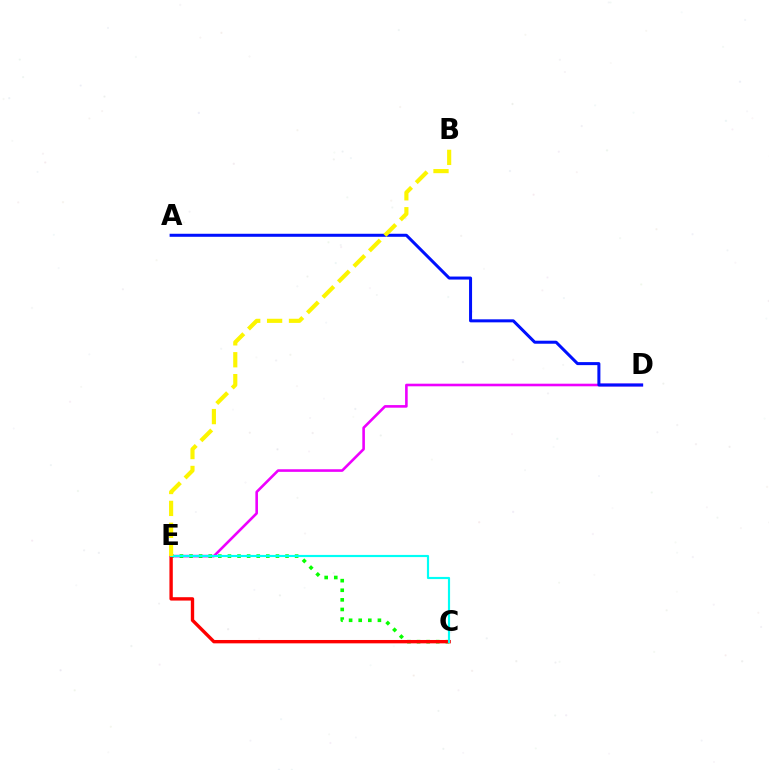{('D', 'E'): [{'color': '#ee00ff', 'line_style': 'solid', 'thickness': 1.87}], ('C', 'E'): [{'color': '#08ff00', 'line_style': 'dotted', 'thickness': 2.61}, {'color': '#ff0000', 'line_style': 'solid', 'thickness': 2.42}, {'color': '#00fff6', 'line_style': 'solid', 'thickness': 1.56}], ('A', 'D'): [{'color': '#0010ff', 'line_style': 'solid', 'thickness': 2.17}], ('B', 'E'): [{'color': '#fcf500', 'line_style': 'dashed', 'thickness': 2.98}]}